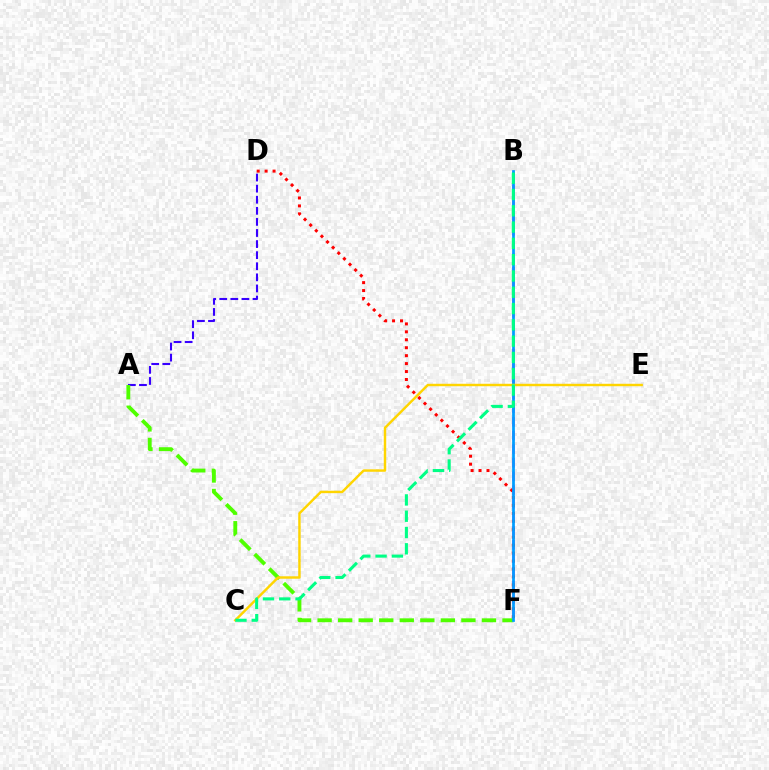{('B', 'F'): [{'color': '#ff00ed', 'line_style': 'dashed', 'thickness': 1.85}, {'color': '#009eff', 'line_style': 'solid', 'thickness': 1.97}], ('D', 'F'): [{'color': '#ff0000', 'line_style': 'dotted', 'thickness': 2.16}], ('A', 'D'): [{'color': '#3700ff', 'line_style': 'dashed', 'thickness': 1.51}], ('A', 'F'): [{'color': '#4fff00', 'line_style': 'dashed', 'thickness': 2.79}], ('C', 'E'): [{'color': '#ffd500', 'line_style': 'solid', 'thickness': 1.75}], ('B', 'C'): [{'color': '#00ff86', 'line_style': 'dashed', 'thickness': 2.21}]}